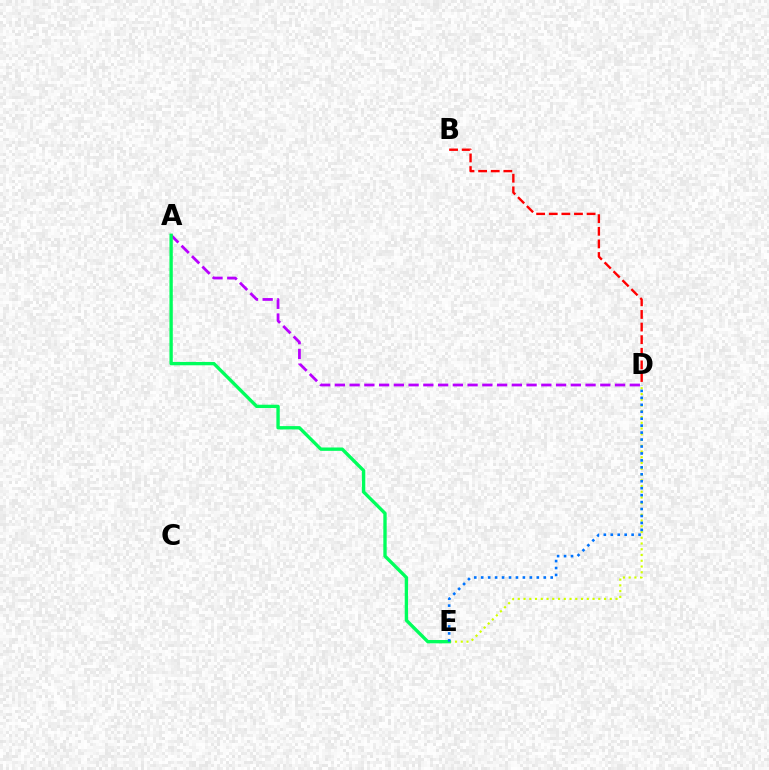{('B', 'D'): [{'color': '#ff0000', 'line_style': 'dashed', 'thickness': 1.71}], ('D', 'E'): [{'color': '#d1ff00', 'line_style': 'dotted', 'thickness': 1.56}, {'color': '#0074ff', 'line_style': 'dotted', 'thickness': 1.89}], ('A', 'D'): [{'color': '#b900ff', 'line_style': 'dashed', 'thickness': 2.0}], ('A', 'E'): [{'color': '#00ff5c', 'line_style': 'solid', 'thickness': 2.41}]}